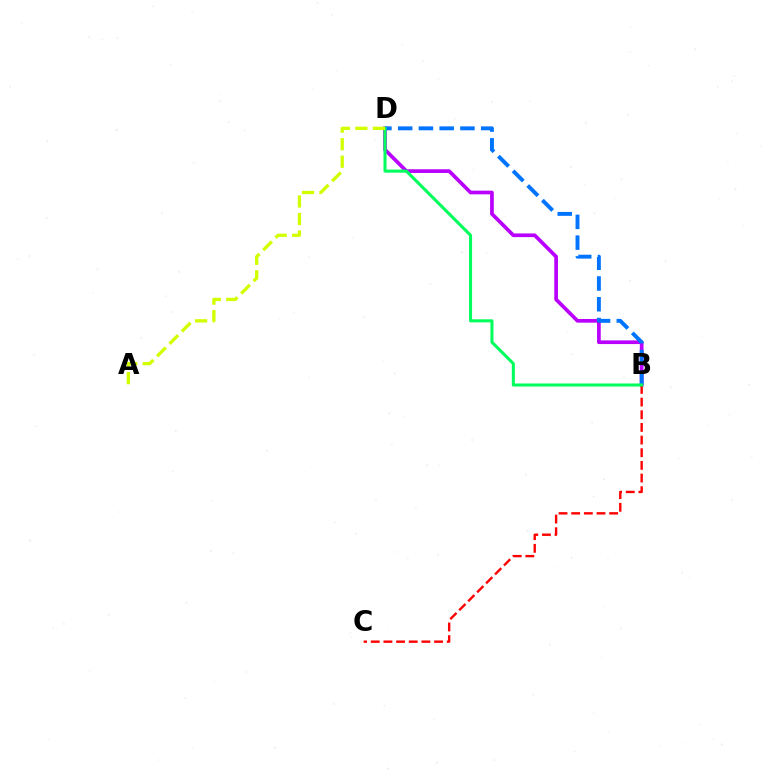{('B', 'D'): [{'color': '#b900ff', 'line_style': 'solid', 'thickness': 2.66}, {'color': '#0074ff', 'line_style': 'dashed', 'thickness': 2.82}, {'color': '#00ff5c', 'line_style': 'solid', 'thickness': 2.2}], ('B', 'C'): [{'color': '#ff0000', 'line_style': 'dashed', 'thickness': 1.72}], ('A', 'D'): [{'color': '#d1ff00', 'line_style': 'dashed', 'thickness': 2.38}]}